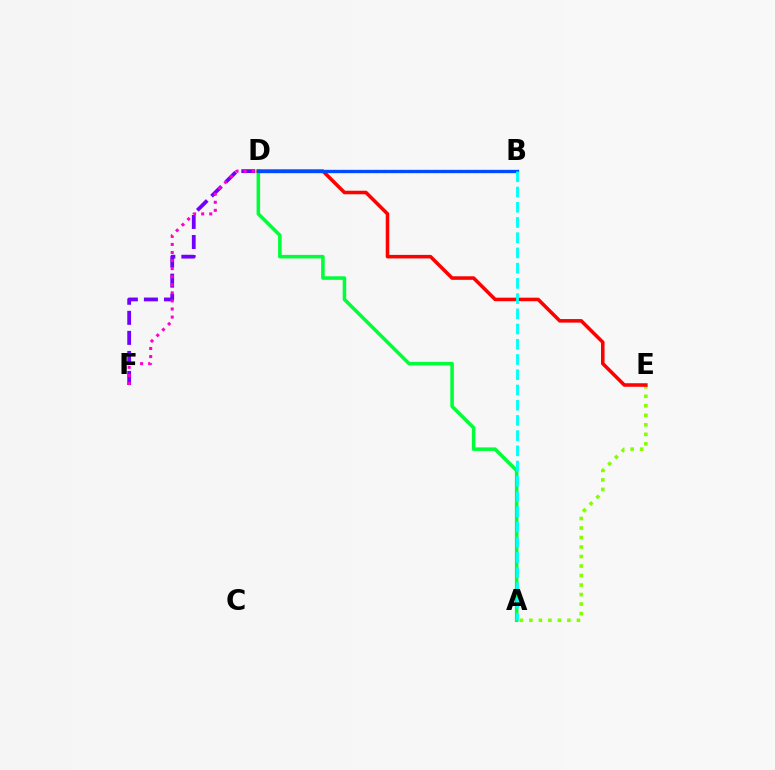{('A', 'E'): [{'color': '#84ff00', 'line_style': 'dotted', 'thickness': 2.58}], ('B', 'D'): [{'color': '#ffbd00', 'line_style': 'dotted', 'thickness': 2.26}, {'color': '#004bff', 'line_style': 'solid', 'thickness': 2.4}], ('D', 'F'): [{'color': '#7200ff', 'line_style': 'dashed', 'thickness': 2.73}, {'color': '#ff00cf', 'line_style': 'dotted', 'thickness': 2.19}], ('A', 'D'): [{'color': '#00ff39', 'line_style': 'solid', 'thickness': 2.56}], ('D', 'E'): [{'color': '#ff0000', 'line_style': 'solid', 'thickness': 2.55}], ('A', 'B'): [{'color': '#00fff6', 'line_style': 'dashed', 'thickness': 2.07}]}